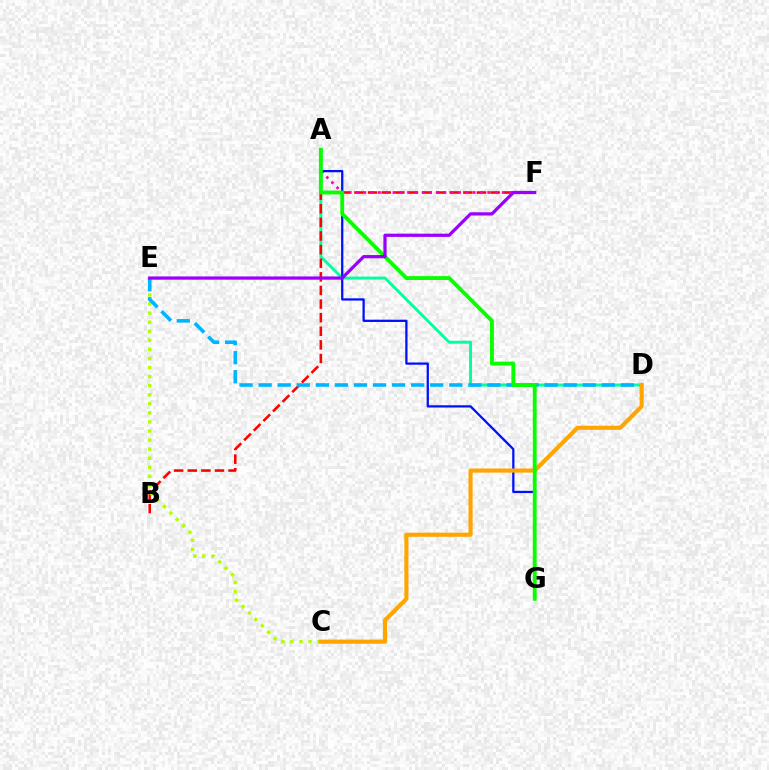{('A', 'D'): [{'color': '#00ff9d', 'line_style': 'solid', 'thickness': 2.11}], ('B', 'F'): [{'color': '#ff0000', 'line_style': 'dashed', 'thickness': 1.85}], ('C', 'E'): [{'color': '#b3ff00', 'line_style': 'dotted', 'thickness': 2.46}], ('D', 'E'): [{'color': '#00b5ff', 'line_style': 'dashed', 'thickness': 2.59}], ('A', 'F'): [{'color': '#ff00bd', 'line_style': 'dotted', 'thickness': 1.98}], ('A', 'G'): [{'color': '#0010ff', 'line_style': 'solid', 'thickness': 1.63}, {'color': '#08ff00', 'line_style': 'solid', 'thickness': 2.77}], ('C', 'D'): [{'color': '#ffa500', 'line_style': 'solid', 'thickness': 2.96}], ('E', 'F'): [{'color': '#9b00ff', 'line_style': 'solid', 'thickness': 2.33}]}